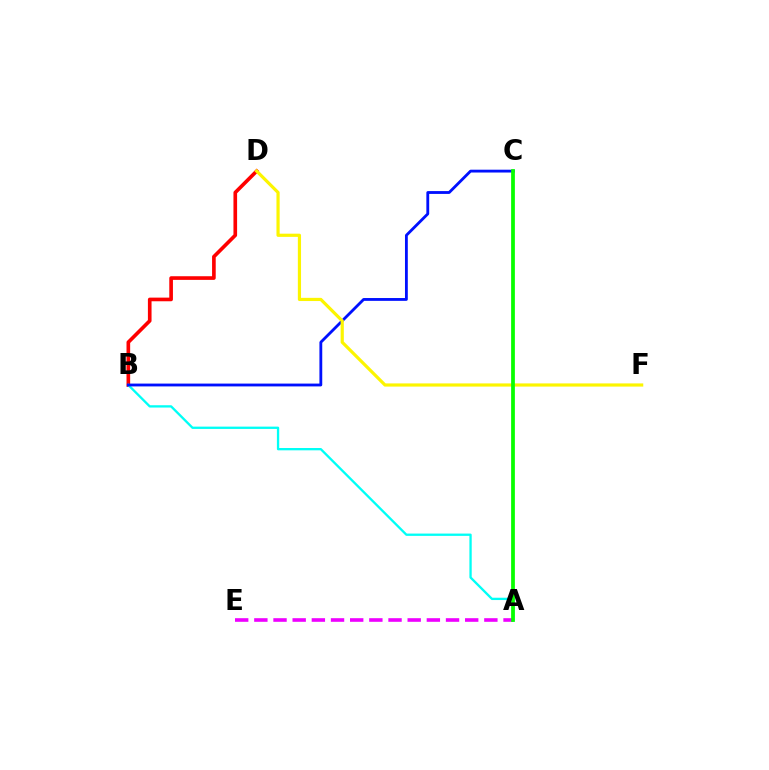{('B', 'D'): [{'color': '#ff0000', 'line_style': 'solid', 'thickness': 2.63}], ('A', 'B'): [{'color': '#00fff6', 'line_style': 'solid', 'thickness': 1.67}], ('B', 'C'): [{'color': '#0010ff', 'line_style': 'solid', 'thickness': 2.03}], ('D', 'F'): [{'color': '#fcf500', 'line_style': 'solid', 'thickness': 2.3}], ('A', 'E'): [{'color': '#ee00ff', 'line_style': 'dashed', 'thickness': 2.6}], ('A', 'C'): [{'color': '#08ff00', 'line_style': 'solid', 'thickness': 2.7}]}